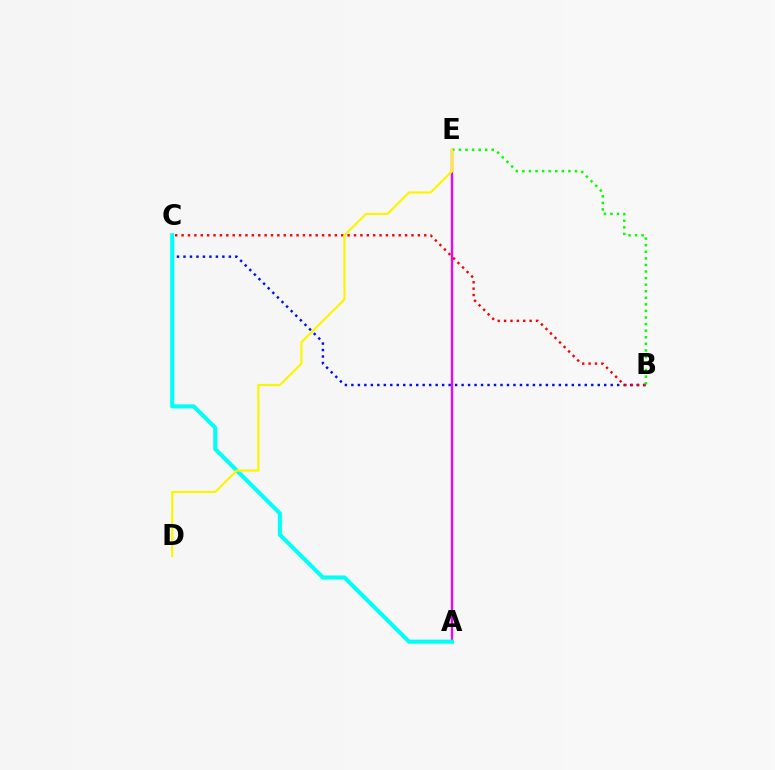{('A', 'E'): [{'color': '#ee00ff', 'line_style': 'solid', 'thickness': 1.67}], ('B', 'C'): [{'color': '#0010ff', 'line_style': 'dotted', 'thickness': 1.76}, {'color': '#ff0000', 'line_style': 'dotted', 'thickness': 1.73}], ('B', 'E'): [{'color': '#08ff00', 'line_style': 'dotted', 'thickness': 1.79}], ('A', 'C'): [{'color': '#00fff6', 'line_style': 'solid', 'thickness': 2.93}], ('D', 'E'): [{'color': '#fcf500', 'line_style': 'solid', 'thickness': 1.55}]}